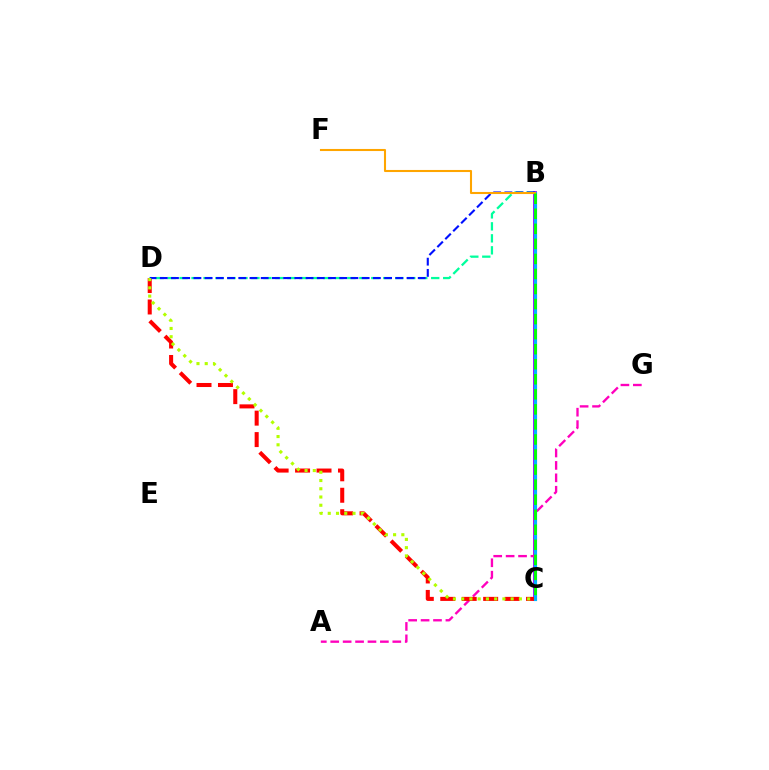{('B', 'D'): [{'color': '#00ff9d', 'line_style': 'dashed', 'thickness': 1.63}, {'color': '#0010ff', 'line_style': 'dashed', 'thickness': 1.52}], ('B', 'C'): [{'color': '#9b00ff', 'line_style': 'solid', 'thickness': 2.75}, {'color': '#00b5ff', 'line_style': 'solid', 'thickness': 2.28}, {'color': '#08ff00', 'line_style': 'dashed', 'thickness': 2.04}], ('A', 'G'): [{'color': '#ff00bd', 'line_style': 'dashed', 'thickness': 1.69}], ('C', 'D'): [{'color': '#ff0000', 'line_style': 'dashed', 'thickness': 2.91}, {'color': '#b3ff00', 'line_style': 'dotted', 'thickness': 2.24}], ('B', 'F'): [{'color': '#ffa500', 'line_style': 'solid', 'thickness': 1.5}]}